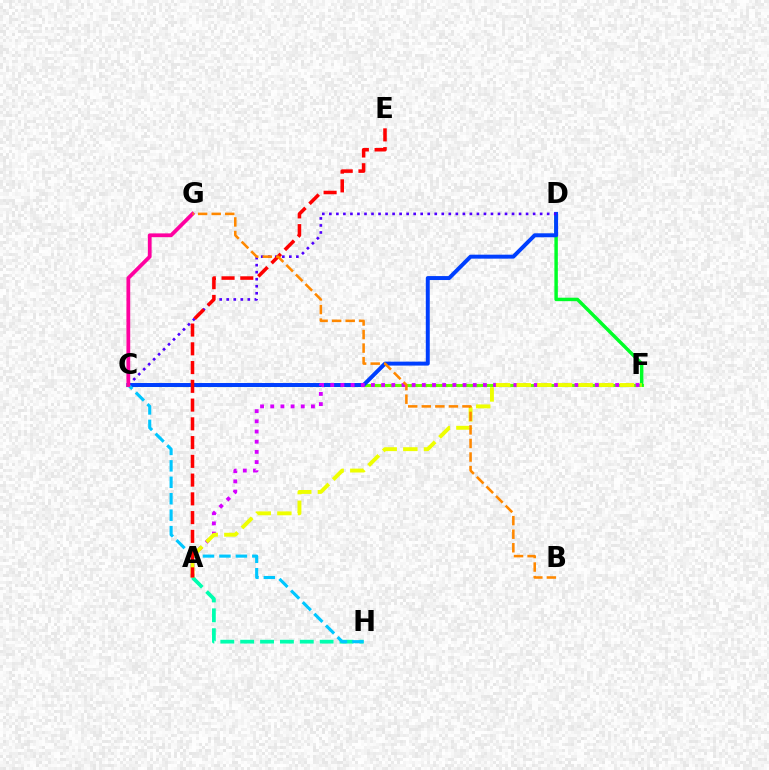{('C', 'F'): [{'color': '#66ff00', 'line_style': 'solid', 'thickness': 2.21}], ('D', 'F'): [{'color': '#00ff27', 'line_style': 'solid', 'thickness': 2.49}], ('C', 'D'): [{'color': '#003fff', 'line_style': 'solid', 'thickness': 2.85}, {'color': '#4f00ff', 'line_style': 'dotted', 'thickness': 1.91}], ('A', 'F'): [{'color': '#d600ff', 'line_style': 'dotted', 'thickness': 2.76}, {'color': '#eeff00', 'line_style': 'dashed', 'thickness': 2.8}], ('A', 'H'): [{'color': '#00ffaf', 'line_style': 'dashed', 'thickness': 2.7}], ('C', 'H'): [{'color': '#00c7ff', 'line_style': 'dashed', 'thickness': 2.23}], ('C', 'G'): [{'color': '#ff00a0', 'line_style': 'solid', 'thickness': 2.72}], ('A', 'E'): [{'color': '#ff0000', 'line_style': 'dashed', 'thickness': 2.55}], ('B', 'G'): [{'color': '#ff8800', 'line_style': 'dashed', 'thickness': 1.84}]}